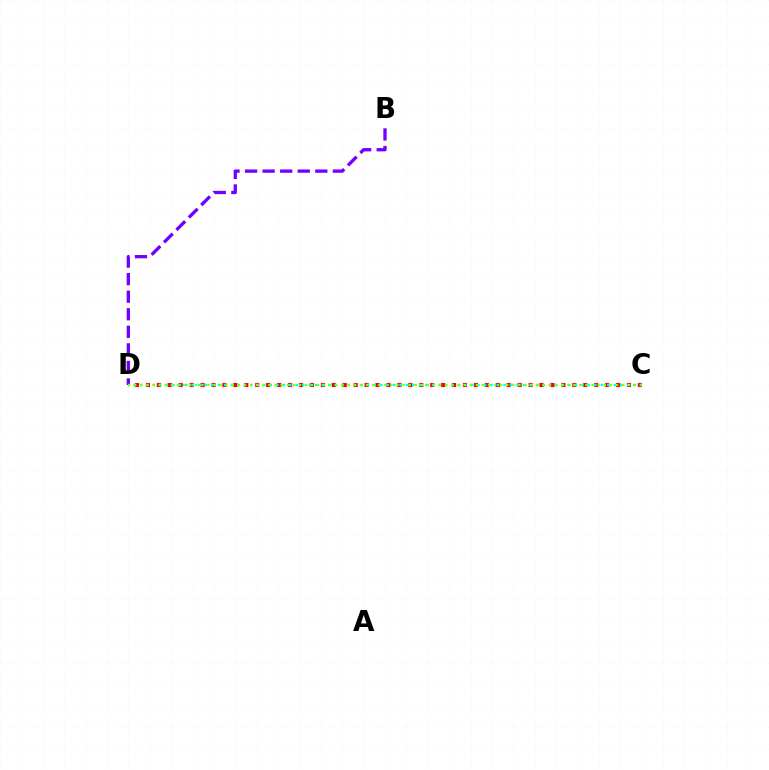{('C', 'D'): [{'color': '#ff0000', 'line_style': 'dotted', 'thickness': 2.97}, {'color': '#00fff6', 'line_style': 'dotted', 'thickness': 1.76}, {'color': '#84ff00', 'line_style': 'dotted', 'thickness': 1.66}], ('B', 'D'): [{'color': '#7200ff', 'line_style': 'dashed', 'thickness': 2.39}]}